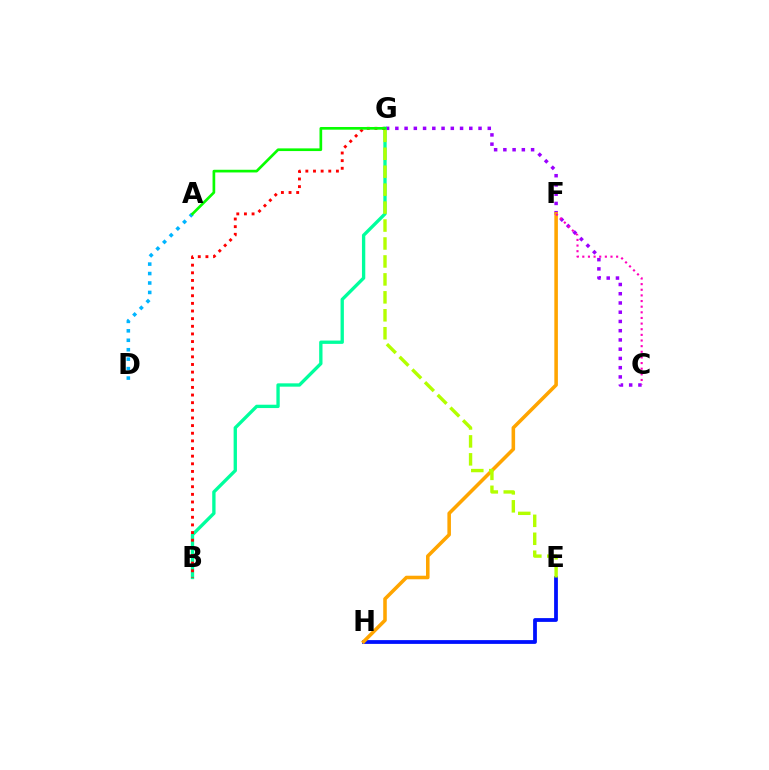{('E', 'H'): [{'color': '#0010ff', 'line_style': 'solid', 'thickness': 2.72}], ('C', 'G'): [{'color': '#9b00ff', 'line_style': 'dotted', 'thickness': 2.51}], ('F', 'H'): [{'color': '#ffa500', 'line_style': 'solid', 'thickness': 2.56}], ('B', 'G'): [{'color': '#00ff9d', 'line_style': 'solid', 'thickness': 2.4}, {'color': '#ff0000', 'line_style': 'dotted', 'thickness': 2.08}], ('A', 'D'): [{'color': '#00b5ff', 'line_style': 'dotted', 'thickness': 2.57}], ('E', 'G'): [{'color': '#b3ff00', 'line_style': 'dashed', 'thickness': 2.44}], ('C', 'F'): [{'color': '#ff00bd', 'line_style': 'dotted', 'thickness': 1.53}], ('A', 'G'): [{'color': '#08ff00', 'line_style': 'solid', 'thickness': 1.93}]}